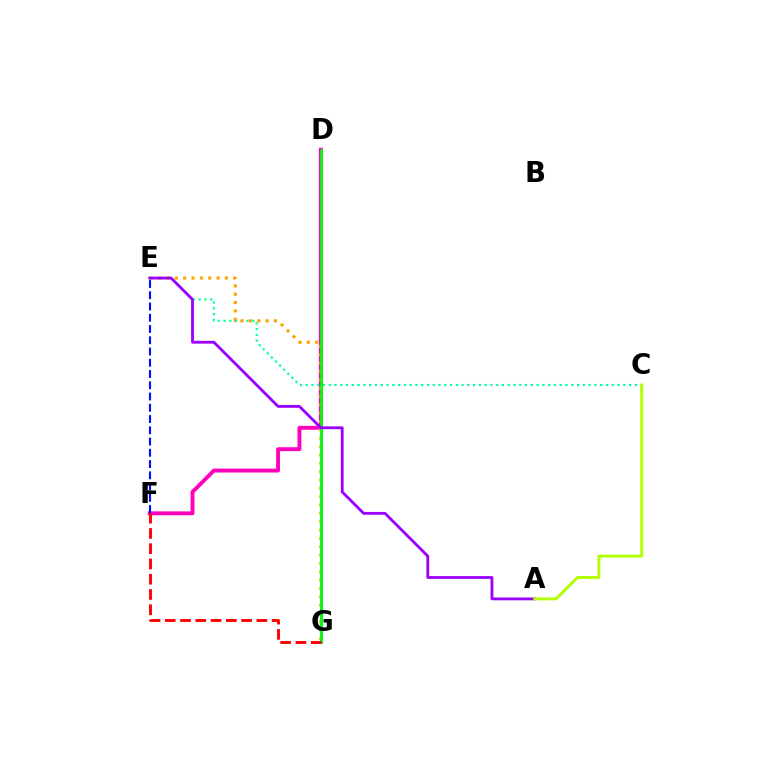{('D', 'G'): [{'color': '#00b5ff', 'line_style': 'solid', 'thickness': 2.23}, {'color': '#08ff00', 'line_style': 'solid', 'thickness': 1.89}], ('D', 'F'): [{'color': '#ff00bd', 'line_style': 'solid', 'thickness': 2.81}], ('C', 'E'): [{'color': '#00ff9d', 'line_style': 'dotted', 'thickness': 1.57}], ('E', 'G'): [{'color': '#ffa500', 'line_style': 'dotted', 'thickness': 2.27}], ('A', 'E'): [{'color': '#9b00ff', 'line_style': 'solid', 'thickness': 2.03}], ('E', 'F'): [{'color': '#0010ff', 'line_style': 'dashed', 'thickness': 1.53}], ('A', 'C'): [{'color': '#b3ff00', 'line_style': 'solid', 'thickness': 2.11}], ('F', 'G'): [{'color': '#ff0000', 'line_style': 'dashed', 'thickness': 2.07}]}